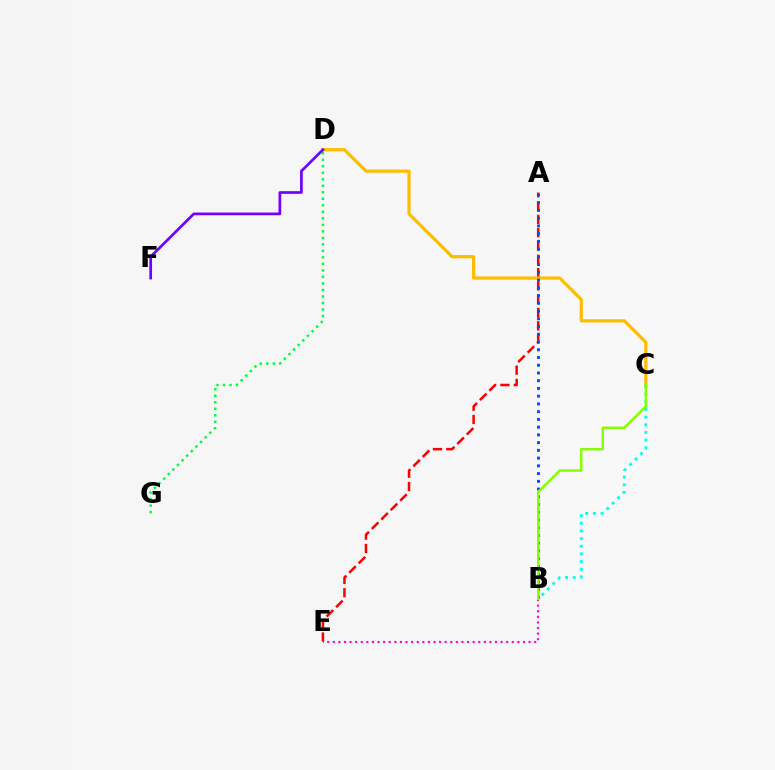{('A', 'E'): [{'color': '#ff0000', 'line_style': 'dashed', 'thickness': 1.81}], ('C', 'D'): [{'color': '#ffbd00', 'line_style': 'solid', 'thickness': 2.33}], ('D', 'G'): [{'color': '#00ff39', 'line_style': 'dotted', 'thickness': 1.77}], ('B', 'C'): [{'color': '#00fff6', 'line_style': 'dotted', 'thickness': 2.08}, {'color': '#84ff00', 'line_style': 'solid', 'thickness': 1.75}], ('B', 'E'): [{'color': '#ff00cf', 'line_style': 'dotted', 'thickness': 1.52}], ('A', 'B'): [{'color': '#004bff', 'line_style': 'dotted', 'thickness': 2.1}], ('D', 'F'): [{'color': '#7200ff', 'line_style': 'solid', 'thickness': 1.95}]}